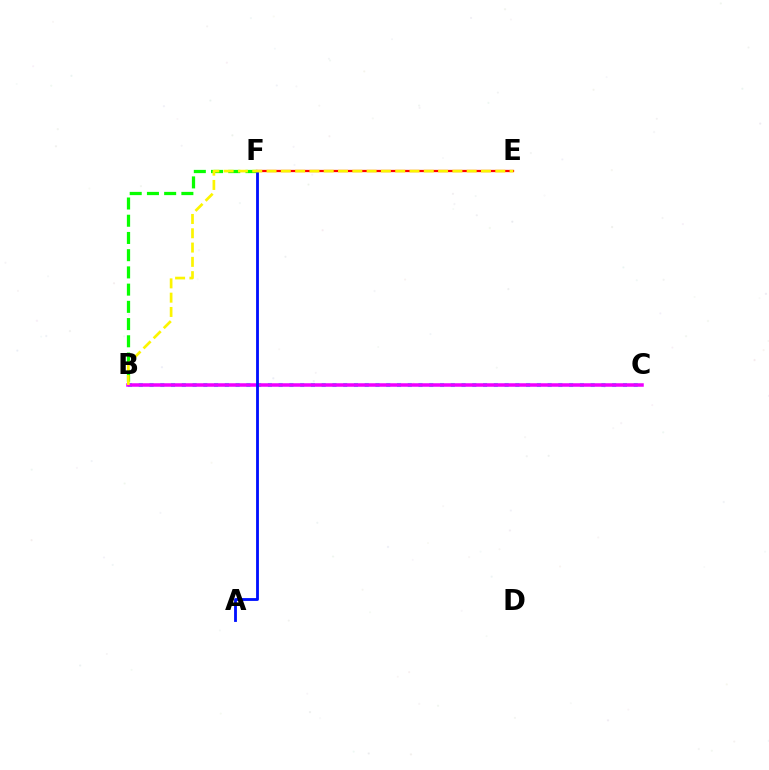{('B', 'F'): [{'color': '#08ff00', 'line_style': 'dashed', 'thickness': 2.34}], ('B', 'C'): [{'color': '#00fff6', 'line_style': 'dotted', 'thickness': 2.92}, {'color': '#ee00ff', 'line_style': 'solid', 'thickness': 2.54}], ('E', 'F'): [{'color': '#ff0000', 'line_style': 'solid', 'thickness': 1.63}], ('A', 'F'): [{'color': '#0010ff', 'line_style': 'solid', 'thickness': 2.03}], ('B', 'E'): [{'color': '#fcf500', 'line_style': 'dashed', 'thickness': 1.94}]}